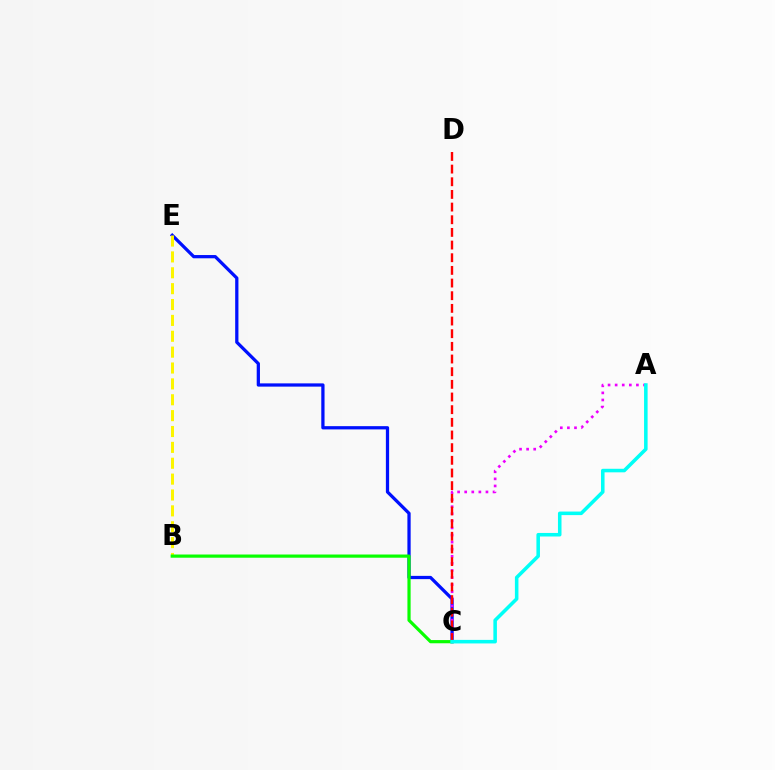{('C', 'E'): [{'color': '#0010ff', 'line_style': 'solid', 'thickness': 2.34}], ('B', 'E'): [{'color': '#fcf500', 'line_style': 'dashed', 'thickness': 2.16}], ('A', 'C'): [{'color': '#ee00ff', 'line_style': 'dotted', 'thickness': 1.93}, {'color': '#00fff6', 'line_style': 'solid', 'thickness': 2.55}], ('C', 'D'): [{'color': '#ff0000', 'line_style': 'dashed', 'thickness': 1.72}], ('B', 'C'): [{'color': '#08ff00', 'line_style': 'solid', 'thickness': 2.3}]}